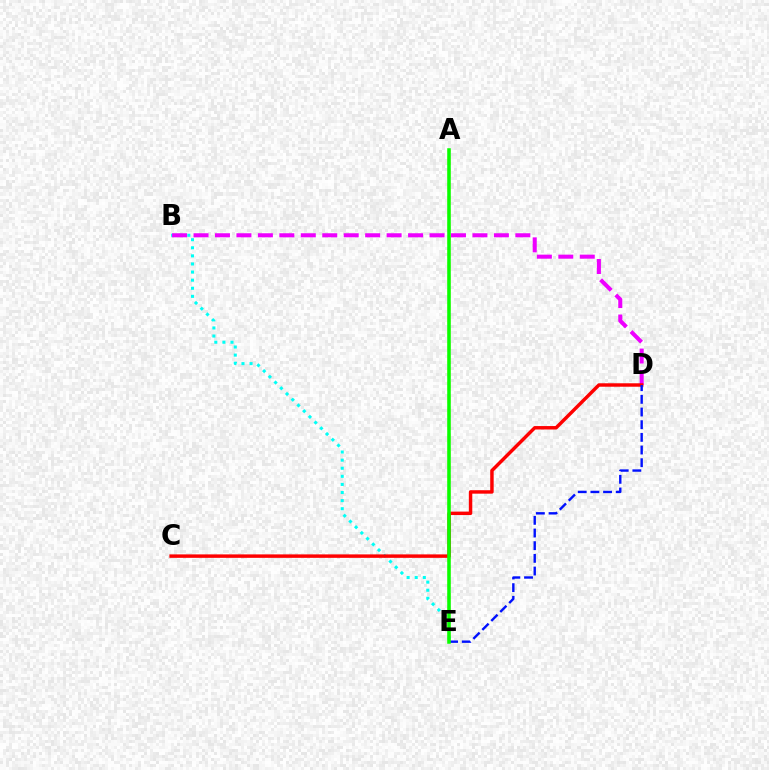{('B', 'E'): [{'color': '#00fff6', 'line_style': 'dotted', 'thickness': 2.2}], ('A', 'E'): [{'color': '#fcf500', 'line_style': 'dashed', 'thickness': 1.8}, {'color': '#08ff00', 'line_style': 'solid', 'thickness': 2.55}], ('B', 'D'): [{'color': '#ee00ff', 'line_style': 'dashed', 'thickness': 2.91}], ('C', 'D'): [{'color': '#ff0000', 'line_style': 'solid', 'thickness': 2.48}], ('D', 'E'): [{'color': '#0010ff', 'line_style': 'dashed', 'thickness': 1.72}]}